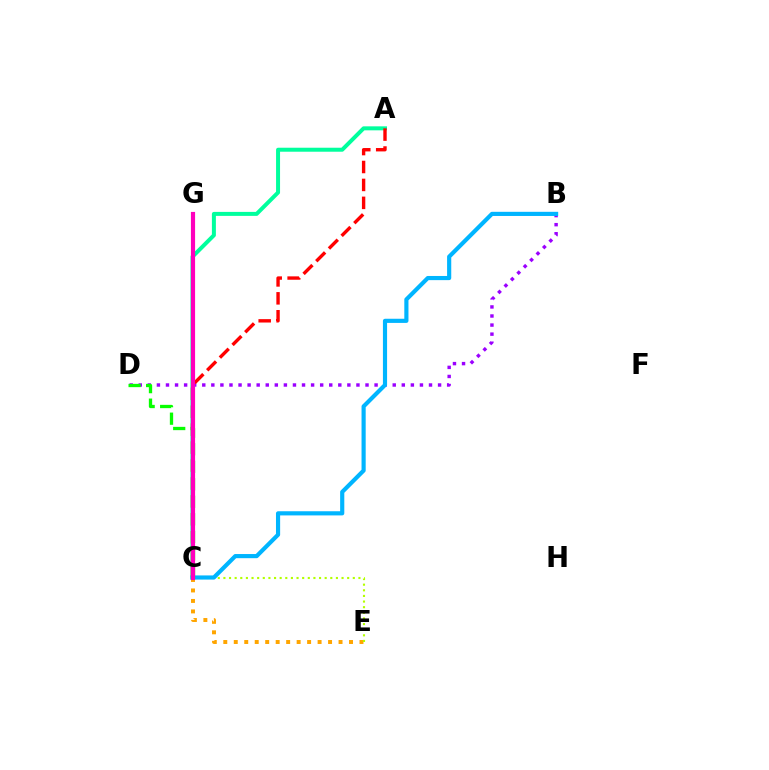{('C', 'G'): [{'color': '#0010ff', 'line_style': 'dashed', 'thickness': 2.0}, {'color': '#ff00bd', 'line_style': 'solid', 'thickness': 3.0}], ('B', 'D'): [{'color': '#9b00ff', 'line_style': 'dotted', 'thickness': 2.46}], ('C', 'E'): [{'color': '#ffa500', 'line_style': 'dotted', 'thickness': 2.85}, {'color': '#b3ff00', 'line_style': 'dotted', 'thickness': 1.53}], ('A', 'C'): [{'color': '#00ff9d', 'line_style': 'solid', 'thickness': 2.87}, {'color': '#ff0000', 'line_style': 'dashed', 'thickness': 2.44}], ('C', 'D'): [{'color': '#08ff00', 'line_style': 'dashed', 'thickness': 2.38}], ('B', 'C'): [{'color': '#00b5ff', 'line_style': 'solid', 'thickness': 2.99}]}